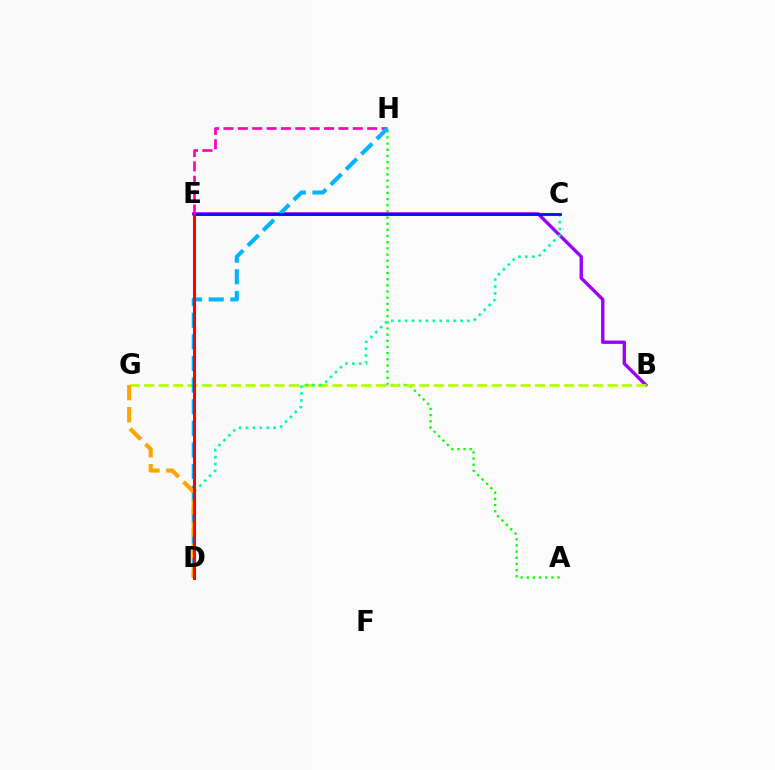{('A', 'H'): [{'color': '#08ff00', 'line_style': 'dotted', 'thickness': 1.67}], ('E', 'H'): [{'color': '#ff00bd', 'line_style': 'dashed', 'thickness': 1.95}], ('B', 'E'): [{'color': '#9b00ff', 'line_style': 'solid', 'thickness': 2.4}], ('B', 'G'): [{'color': '#b3ff00', 'line_style': 'dashed', 'thickness': 1.97}], ('C', 'D'): [{'color': '#00ff9d', 'line_style': 'dotted', 'thickness': 1.88}], ('D', 'H'): [{'color': '#00b5ff', 'line_style': 'dashed', 'thickness': 2.94}], ('C', 'E'): [{'color': '#0010ff', 'line_style': 'solid', 'thickness': 2.03}], ('D', 'G'): [{'color': '#ffa500', 'line_style': 'dashed', 'thickness': 2.99}], ('D', 'E'): [{'color': '#ff0000', 'line_style': 'solid', 'thickness': 2.2}]}